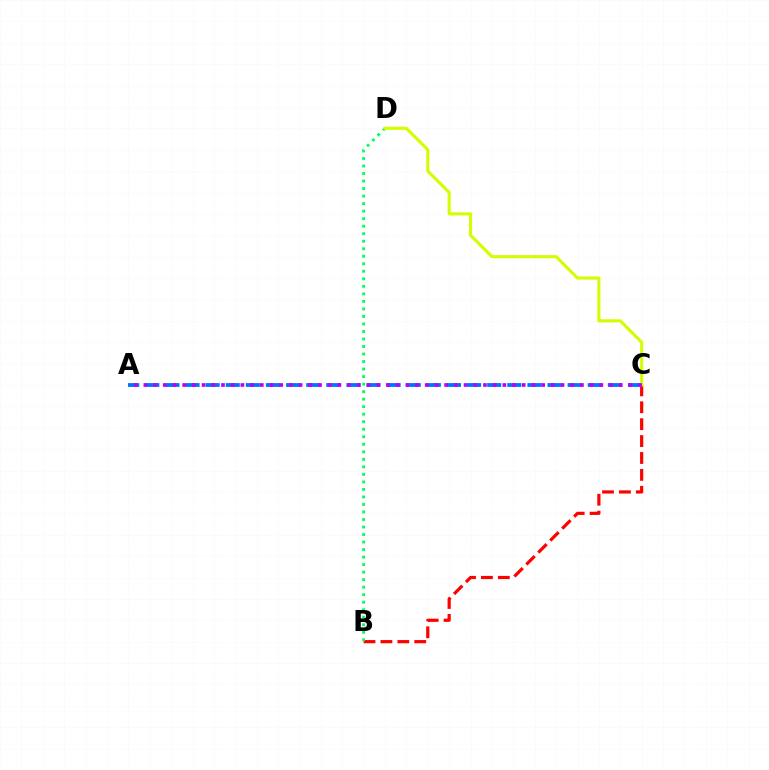{('A', 'C'): [{'color': '#0074ff', 'line_style': 'dashed', 'thickness': 2.73}, {'color': '#b900ff', 'line_style': 'dotted', 'thickness': 2.64}], ('B', 'C'): [{'color': '#ff0000', 'line_style': 'dashed', 'thickness': 2.3}], ('B', 'D'): [{'color': '#00ff5c', 'line_style': 'dotted', 'thickness': 2.04}], ('C', 'D'): [{'color': '#d1ff00', 'line_style': 'solid', 'thickness': 2.23}]}